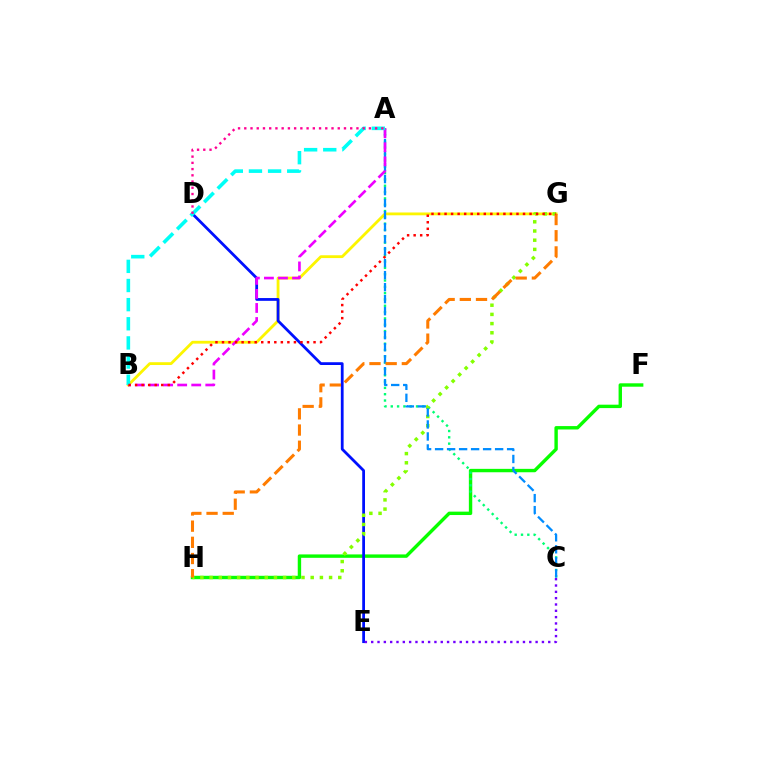{('F', 'H'): [{'color': '#08ff00', 'line_style': 'solid', 'thickness': 2.45}], ('B', 'G'): [{'color': '#fcf500', 'line_style': 'solid', 'thickness': 2.02}, {'color': '#ff0000', 'line_style': 'dotted', 'thickness': 1.78}], ('D', 'E'): [{'color': '#0010ff', 'line_style': 'solid', 'thickness': 2.0}], ('A', 'C'): [{'color': '#00ff74', 'line_style': 'dotted', 'thickness': 1.72}, {'color': '#008cff', 'line_style': 'dashed', 'thickness': 1.63}], ('G', 'H'): [{'color': '#84ff00', 'line_style': 'dotted', 'thickness': 2.5}, {'color': '#ff7c00', 'line_style': 'dashed', 'thickness': 2.2}], ('A', 'B'): [{'color': '#ee00ff', 'line_style': 'dashed', 'thickness': 1.91}, {'color': '#00fff6', 'line_style': 'dashed', 'thickness': 2.6}], ('A', 'D'): [{'color': '#ff0094', 'line_style': 'dotted', 'thickness': 1.69}], ('C', 'E'): [{'color': '#7200ff', 'line_style': 'dotted', 'thickness': 1.72}]}